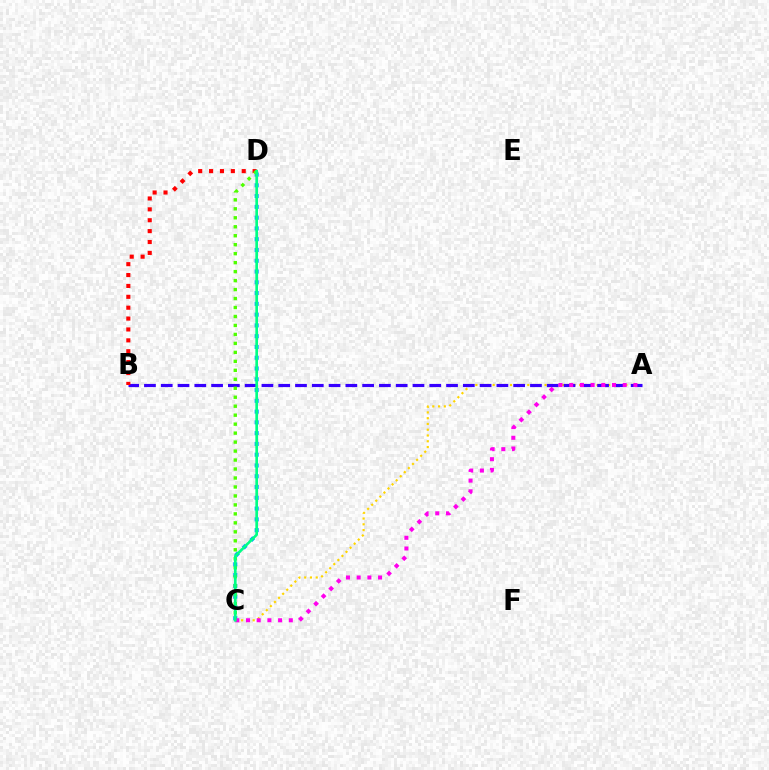{('A', 'C'): [{'color': '#ffd500', 'line_style': 'dotted', 'thickness': 1.57}, {'color': '#ff00ed', 'line_style': 'dotted', 'thickness': 2.91}], ('A', 'B'): [{'color': '#3700ff', 'line_style': 'dashed', 'thickness': 2.28}], ('C', 'D'): [{'color': '#009eff', 'line_style': 'dotted', 'thickness': 2.93}, {'color': '#4fff00', 'line_style': 'dotted', 'thickness': 2.44}, {'color': '#00ff86', 'line_style': 'solid', 'thickness': 1.91}], ('B', 'D'): [{'color': '#ff0000', 'line_style': 'dotted', 'thickness': 2.96}]}